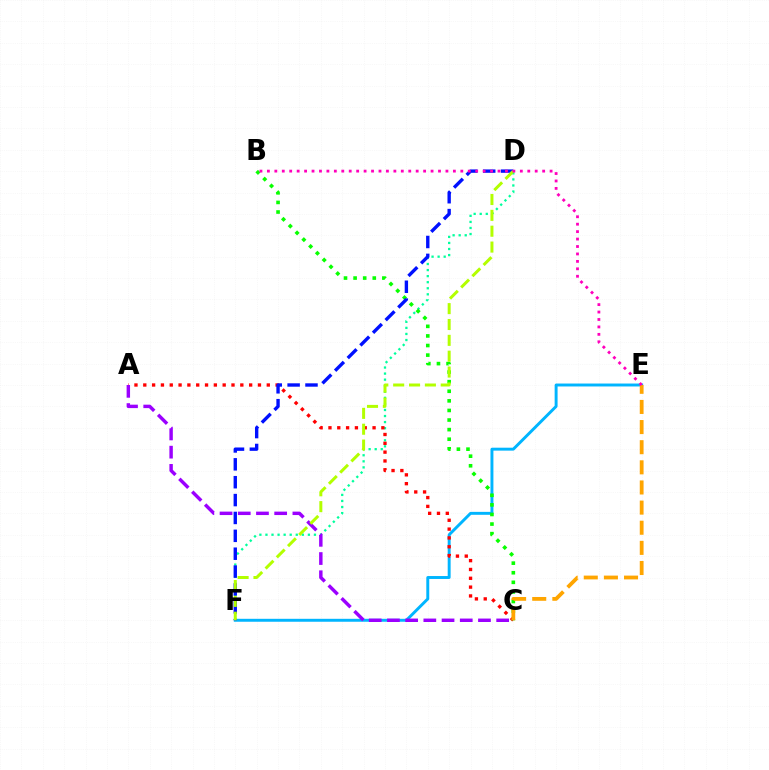{('D', 'F'): [{'color': '#00ff9d', 'line_style': 'dotted', 'thickness': 1.65}, {'color': '#0010ff', 'line_style': 'dashed', 'thickness': 2.43}, {'color': '#b3ff00', 'line_style': 'dashed', 'thickness': 2.15}], ('E', 'F'): [{'color': '#00b5ff', 'line_style': 'solid', 'thickness': 2.11}], ('A', 'C'): [{'color': '#ff0000', 'line_style': 'dotted', 'thickness': 2.4}, {'color': '#9b00ff', 'line_style': 'dashed', 'thickness': 2.47}], ('B', 'C'): [{'color': '#08ff00', 'line_style': 'dotted', 'thickness': 2.61}], ('C', 'E'): [{'color': '#ffa500', 'line_style': 'dashed', 'thickness': 2.73}], ('B', 'E'): [{'color': '#ff00bd', 'line_style': 'dotted', 'thickness': 2.02}]}